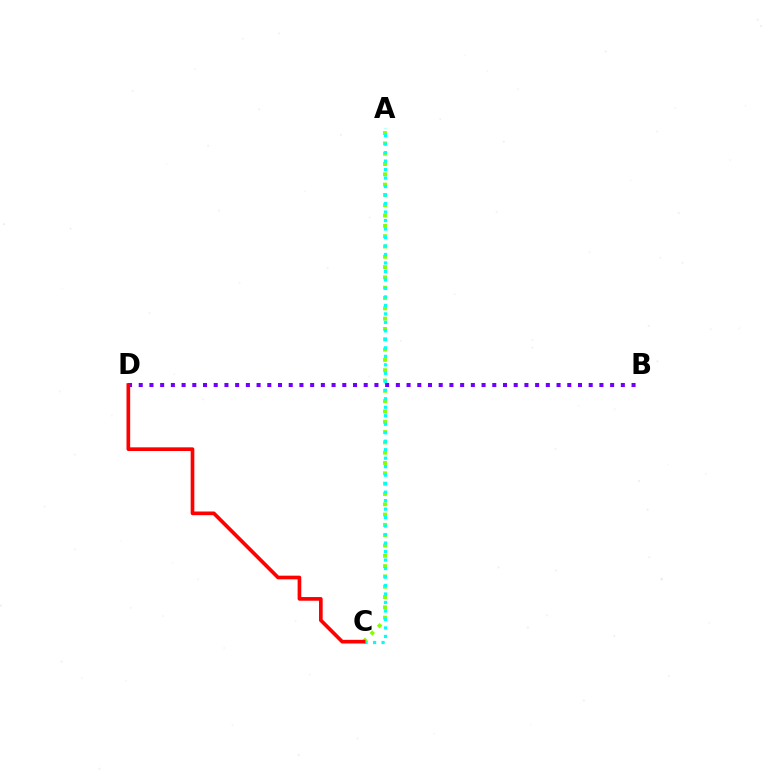{('A', 'C'): [{'color': '#84ff00', 'line_style': 'dotted', 'thickness': 2.8}, {'color': '#00fff6', 'line_style': 'dotted', 'thickness': 2.31}], ('B', 'D'): [{'color': '#7200ff', 'line_style': 'dotted', 'thickness': 2.91}], ('C', 'D'): [{'color': '#ff0000', 'line_style': 'solid', 'thickness': 2.64}]}